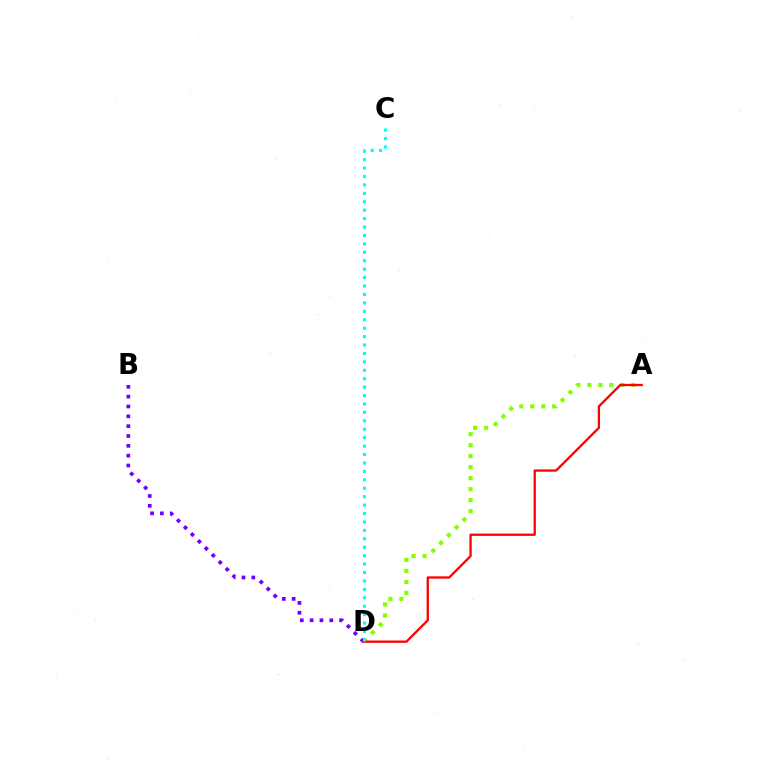{('A', 'D'): [{'color': '#84ff00', 'line_style': 'dotted', 'thickness': 2.99}, {'color': '#ff0000', 'line_style': 'solid', 'thickness': 1.66}], ('B', 'D'): [{'color': '#7200ff', 'line_style': 'dotted', 'thickness': 2.67}], ('C', 'D'): [{'color': '#00fff6', 'line_style': 'dotted', 'thickness': 2.29}]}